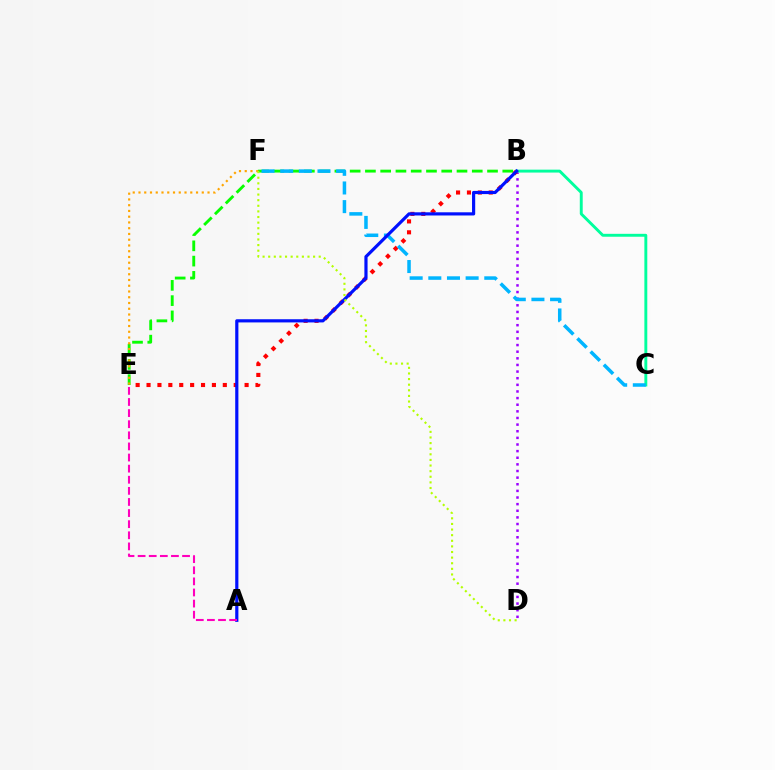{('B', 'D'): [{'color': '#9b00ff', 'line_style': 'dotted', 'thickness': 1.8}], ('B', 'E'): [{'color': '#ff0000', 'line_style': 'dotted', 'thickness': 2.96}, {'color': '#08ff00', 'line_style': 'dashed', 'thickness': 2.07}], ('B', 'C'): [{'color': '#00ff9d', 'line_style': 'solid', 'thickness': 2.09}], ('C', 'F'): [{'color': '#00b5ff', 'line_style': 'dashed', 'thickness': 2.53}], ('A', 'B'): [{'color': '#0010ff', 'line_style': 'solid', 'thickness': 2.29}], ('A', 'E'): [{'color': '#ff00bd', 'line_style': 'dashed', 'thickness': 1.51}], ('E', 'F'): [{'color': '#ffa500', 'line_style': 'dotted', 'thickness': 1.56}], ('D', 'F'): [{'color': '#b3ff00', 'line_style': 'dotted', 'thickness': 1.53}]}